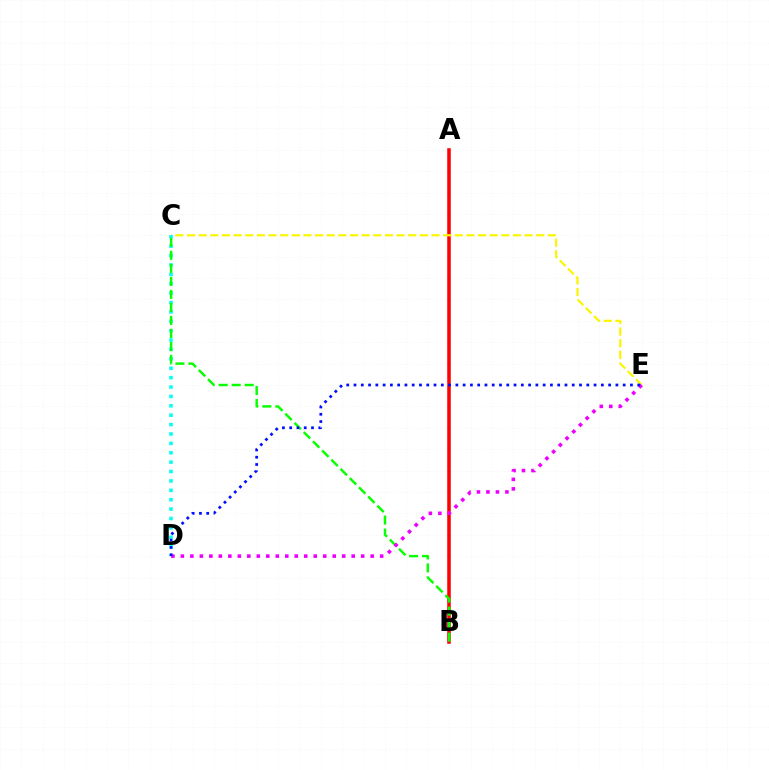{('A', 'B'): [{'color': '#ff0000', 'line_style': 'solid', 'thickness': 2.53}], ('C', 'E'): [{'color': '#fcf500', 'line_style': 'dashed', 'thickness': 1.58}], ('C', 'D'): [{'color': '#00fff6', 'line_style': 'dotted', 'thickness': 2.55}], ('B', 'C'): [{'color': '#08ff00', 'line_style': 'dashed', 'thickness': 1.77}], ('D', 'E'): [{'color': '#ee00ff', 'line_style': 'dotted', 'thickness': 2.58}, {'color': '#0010ff', 'line_style': 'dotted', 'thickness': 1.98}]}